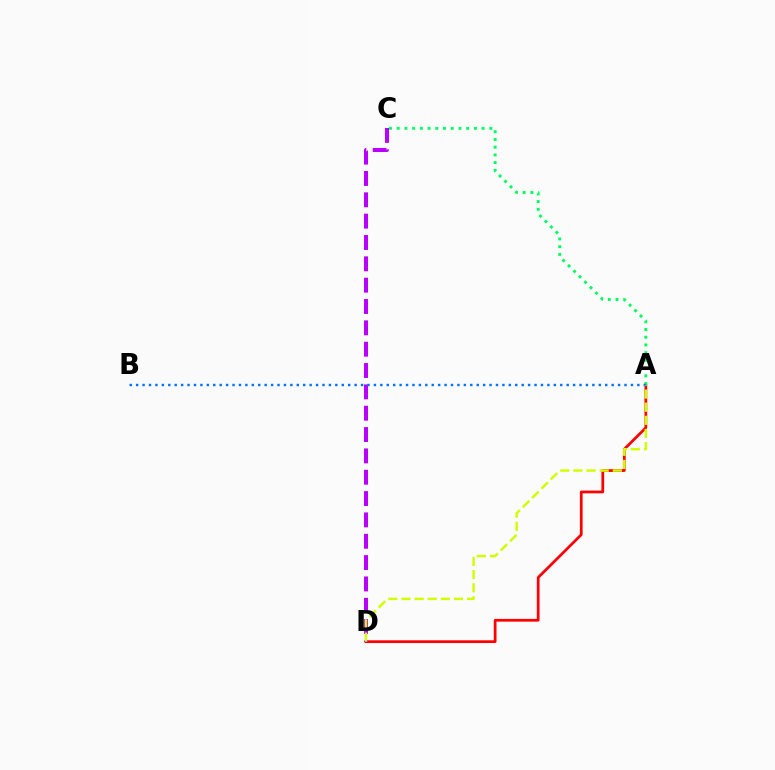{('A', 'D'): [{'color': '#ff0000', 'line_style': 'solid', 'thickness': 1.97}, {'color': '#d1ff00', 'line_style': 'dashed', 'thickness': 1.78}], ('C', 'D'): [{'color': '#b900ff', 'line_style': 'dashed', 'thickness': 2.9}], ('A', 'C'): [{'color': '#00ff5c', 'line_style': 'dotted', 'thickness': 2.1}], ('A', 'B'): [{'color': '#0074ff', 'line_style': 'dotted', 'thickness': 1.75}]}